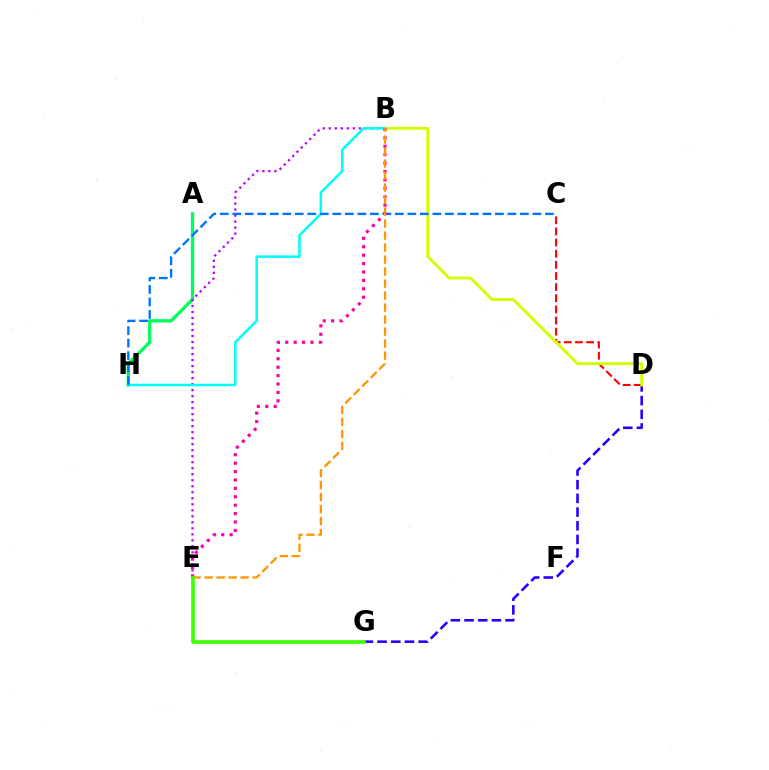{('D', 'G'): [{'color': '#2500ff', 'line_style': 'dashed', 'thickness': 1.86}], ('A', 'H'): [{'color': '#00ff5c', 'line_style': 'solid', 'thickness': 2.39}], ('C', 'D'): [{'color': '#ff0000', 'line_style': 'dashed', 'thickness': 1.51}], ('B', 'D'): [{'color': '#d1ff00', 'line_style': 'solid', 'thickness': 2.05}], ('B', 'E'): [{'color': '#b900ff', 'line_style': 'dotted', 'thickness': 1.63}, {'color': '#ff00ac', 'line_style': 'dotted', 'thickness': 2.29}, {'color': '#ff9400', 'line_style': 'dashed', 'thickness': 1.63}], ('B', 'H'): [{'color': '#00fff6', 'line_style': 'solid', 'thickness': 1.82}], ('C', 'H'): [{'color': '#0074ff', 'line_style': 'dashed', 'thickness': 1.7}], ('E', 'G'): [{'color': '#3dff00', 'line_style': 'solid', 'thickness': 2.62}]}